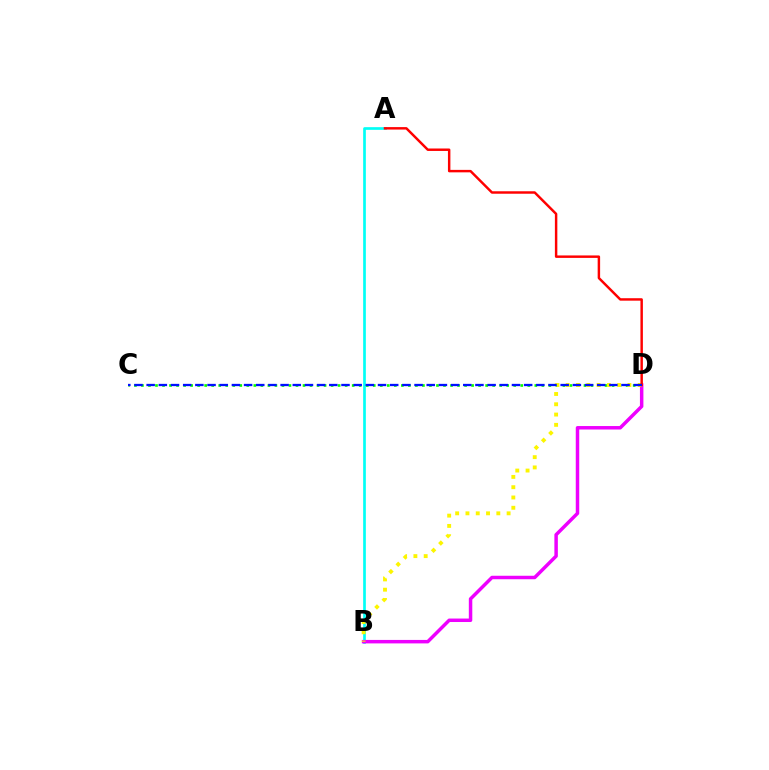{('A', 'B'): [{'color': '#00fff6', 'line_style': 'solid', 'thickness': 1.93}], ('C', 'D'): [{'color': '#08ff00', 'line_style': 'dotted', 'thickness': 1.91}, {'color': '#0010ff', 'line_style': 'dashed', 'thickness': 1.65}], ('B', 'D'): [{'color': '#ee00ff', 'line_style': 'solid', 'thickness': 2.5}, {'color': '#fcf500', 'line_style': 'dotted', 'thickness': 2.8}], ('A', 'D'): [{'color': '#ff0000', 'line_style': 'solid', 'thickness': 1.77}]}